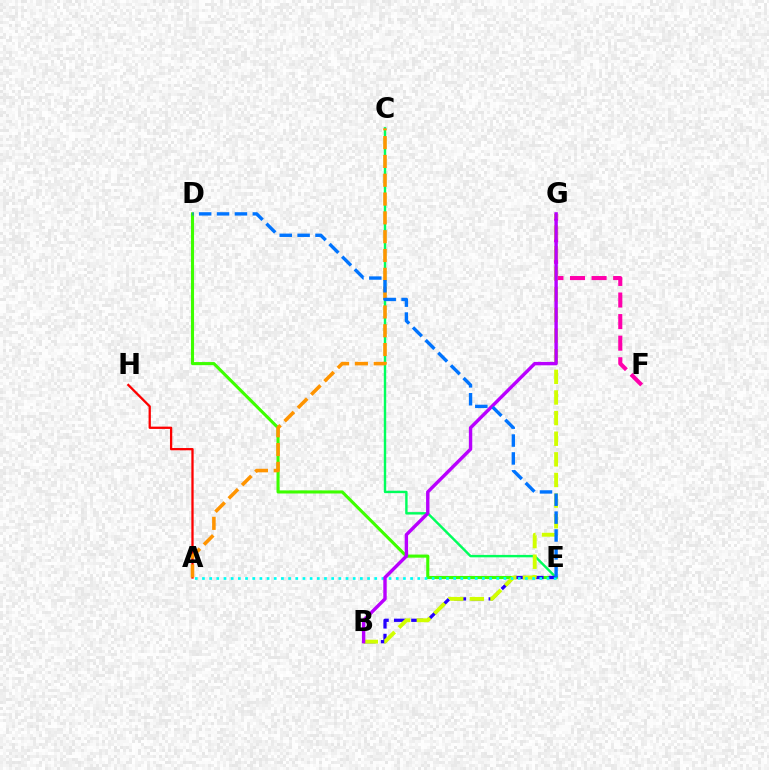{('D', 'E'): [{'color': '#3dff00', 'line_style': 'solid', 'thickness': 2.23}, {'color': '#0074ff', 'line_style': 'dashed', 'thickness': 2.43}], ('A', 'H'): [{'color': '#ff0000', 'line_style': 'solid', 'thickness': 1.65}], ('C', 'E'): [{'color': '#00ff5c', 'line_style': 'solid', 'thickness': 1.74}], ('F', 'G'): [{'color': '#ff00ac', 'line_style': 'dashed', 'thickness': 2.93}], ('B', 'E'): [{'color': '#2500ff', 'line_style': 'dashed', 'thickness': 2.34}], ('A', 'C'): [{'color': '#ff9400', 'line_style': 'dashed', 'thickness': 2.56}], ('B', 'G'): [{'color': '#d1ff00', 'line_style': 'dashed', 'thickness': 2.8}, {'color': '#b900ff', 'line_style': 'solid', 'thickness': 2.45}], ('A', 'E'): [{'color': '#00fff6', 'line_style': 'dotted', 'thickness': 1.95}]}